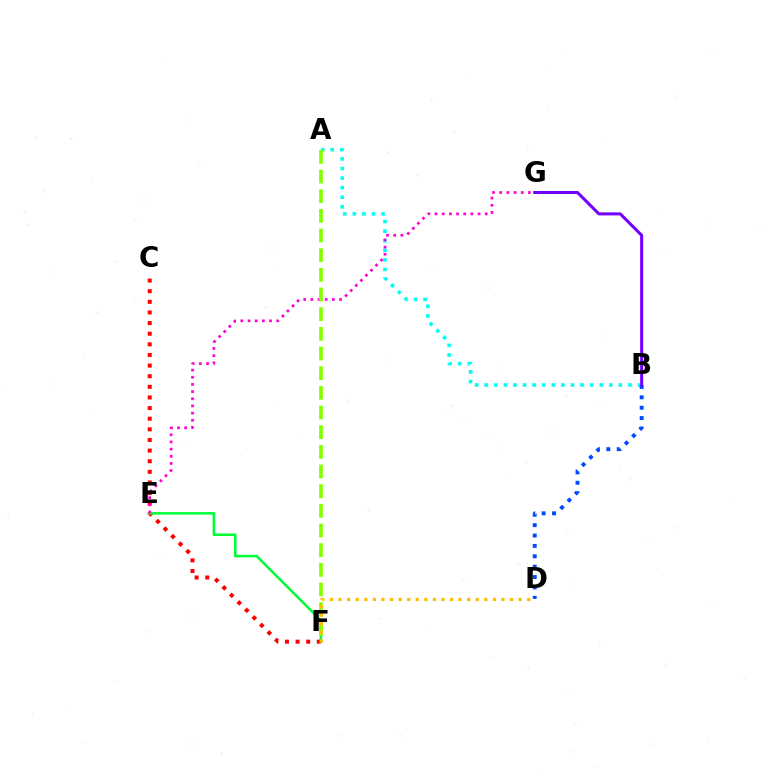{('A', 'B'): [{'color': '#00fff6', 'line_style': 'dotted', 'thickness': 2.6}], ('C', 'F'): [{'color': '#ff0000', 'line_style': 'dotted', 'thickness': 2.89}], ('E', 'F'): [{'color': '#00ff39', 'line_style': 'solid', 'thickness': 1.83}], ('E', 'G'): [{'color': '#ff00cf', 'line_style': 'dotted', 'thickness': 1.95}], ('A', 'F'): [{'color': '#84ff00', 'line_style': 'dashed', 'thickness': 2.67}], ('D', 'F'): [{'color': '#ffbd00', 'line_style': 'dotted', 'thickness': 2.33}], ('B', 'D'): [{'color': '#004bff', 'line_style': 'dotted', 'thickness': 2.82}], ('B', 'G'): [{'color': '#7200ff', 'line_style': 'solid', 'thickness': 2.18}]}